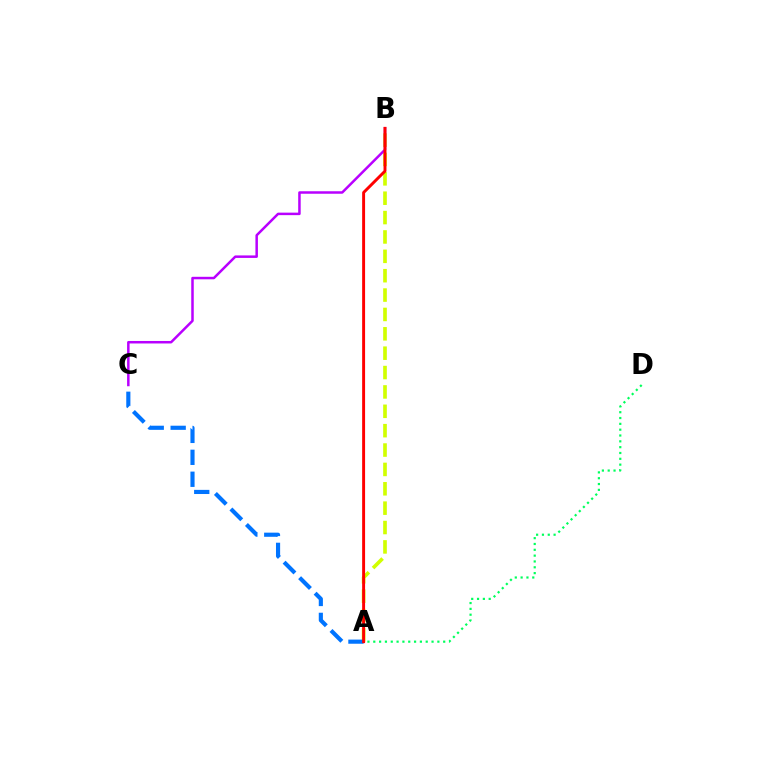{('A', 'B'): [{'color': '#d1ff00', 'line_style': 'dashed', 'thickness': 2.63}, {'color': '#ff0000', 'line_style': 'solid', 'thickness': 2.11}], ('B', 'C'): [{'color': '#b900ff', 'line_style': 'solid', 'thickness': 1.8}], ('A', 'C'): [{'color': '#0074ff', 'line_style': 'dashed', 'thickness': 2.98}], ('A', 'D'): [{'color': '#00ff5c', 'line_style': 'dotted', 'thickness': 1.58}]}